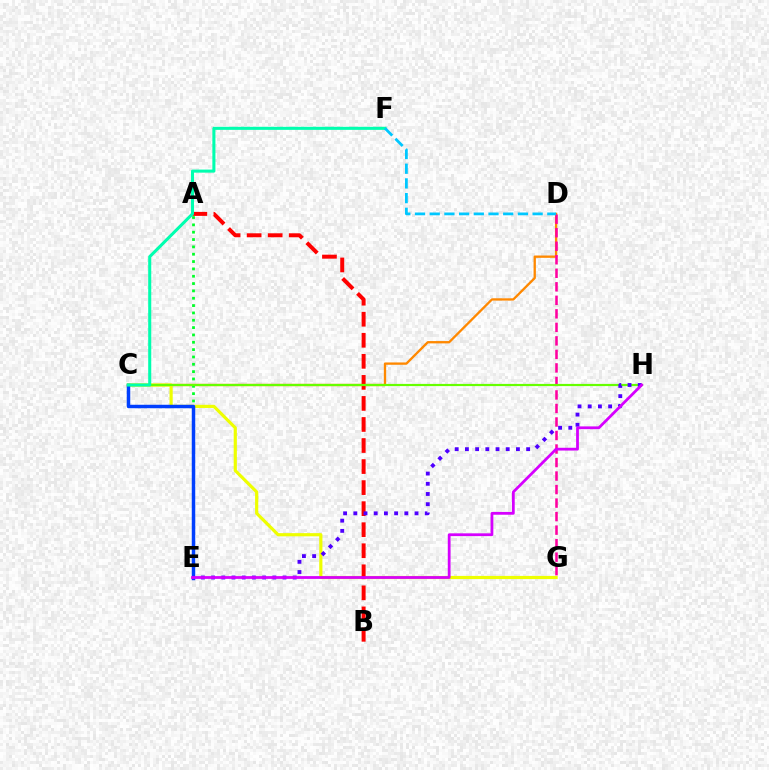{('C', 'D'): [{'color': '#ff8800', 'line_style': 'solid', 'thickness': 1.67}], ('D', 'G'): [{'color': '#ff00a0', 'line_style': 'dashed', 'thickness': 1.84}], ('C', 'G'): [{'color': '#eeff00', 'line_style': 'solid', 'thickness': 2.28}], ('A', 'B'): [{'color': '#ff0000', 'line_style': 'dashed', 'thickness': 2.86}], ('A', 'E'): [{'color': '#00ff27', 'line_style': 'dotted', 'thickness': 1.99}], ('C', 'H'): [{'color': '#66ff00', 'line_style': 'solid', 'thickness': 1.57}], ('C', 'E'): [{'color': '#003fff', 'line_style': 'solid', 'thickness': 2.5}], ('C', 'F'): [{'color': '#00ffaf', 'line_style': 'solid', 'thickness': 2.2}], ('D', 'F'): [{'color': '#00c7ff', 'line_style': 'dashed', 'thickness': 2.0}], ('E', 'H'): [{'color': '#4f00ff', 'line_style': 'dotted', 'thickness': 2.77}, {'color': '#d600ff', 'line_style': 'solid', 'thickness': 2.0}]}